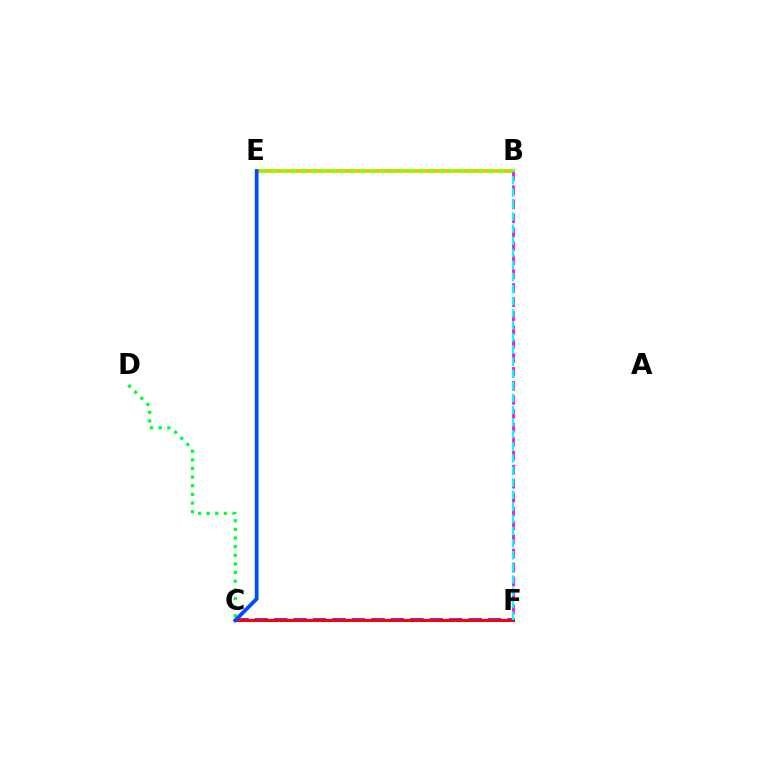{('B', 'E'): [{'color': '#84ff00', 'line_style': 'solid', 'thickness': 2.73}, {'color': '#ffbd00', 'line_style': 'dotted', 'thickness': 2.69}], ('C', 'F'): [{'color': '#7200ff', 'line_style': 'dashed', 'thickness': 2.64}, {'color': '#ff0000', 'line_style': 'solid', 'thickness': 2.17}], ('C', 'D'): [{'color': '#00ff39', 'line_style': 'dotted', 'thickness': 2.35}], ('B', 'F'): [{'color': '#ff00cf', 'line_style': 'dashed', 'thickness': 1.9}, {'color': '#00fff6', 'line_style': 'dashed', 'thickness': 1.64}], ('C', 'E'): [{'color': '#004bff', 'line_style': 'solid', 'thickness': 2.7}]}